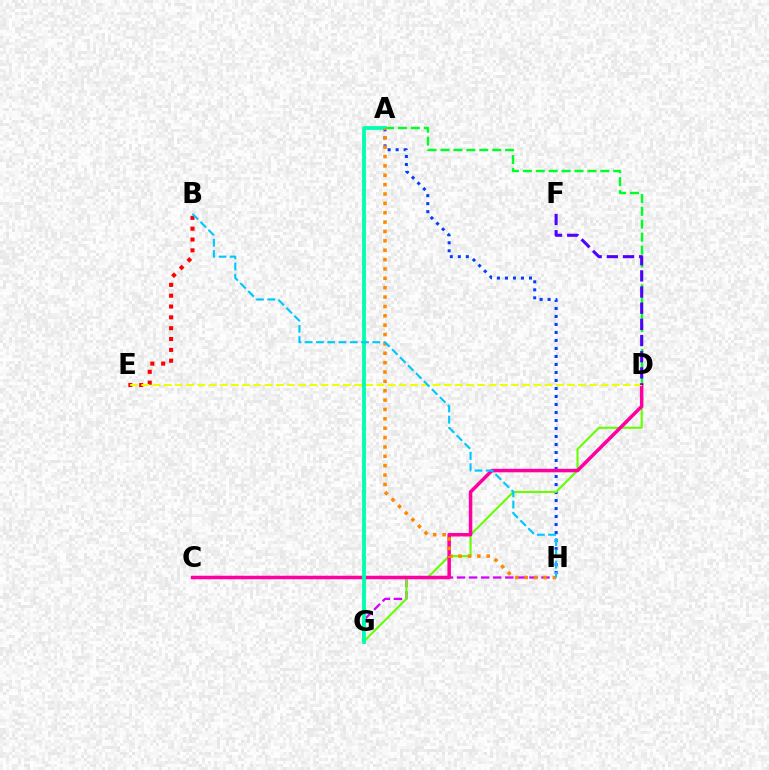{('B', 'E'): [{'color': '#ff0000', 'line_style': 'dotted', 'thickness': 2.94}], ('A', 'D'): [{'color': '#00ff27', 'line_style': 'dashed', 'thickness': 1.75}], ('A', 'H'): [{'color': '#003fff', 'line_style': 'dotted', 'thickness': 2.17}, {'color': '#ff8800', 'line_style': 'dotted', 'thickness': 2.55}], ('G', 'H'): [{'color': '#d600ff', 'line_style': 'dashed', 'thickness': 1.64}], ('D', 'G'): [{'color': '#66ff00', 'line_style': 'solid', 'thickness': 1.51}], ('C', 'D'): [{'color': '#ff00a0', 'line_style': 'solid', 'thickness': 2.53}], ('D', 'E'): [{'color': '#eeff00', 'line_style': 'dashed', 'thickness': 1.52}], ('D', 'F'): [{'color': '#4f00ff', 'line_style': 'dashed', 'thickness': 2.2}], ('A', 'G'): [{'color': '#00ffaf', 'line_style': 'solid', 'thickness': 2.76}], ('B', 'H'): [{'color': '#00c7ff', 'line_style': 'dashed', 'thickness': 1.53}]}